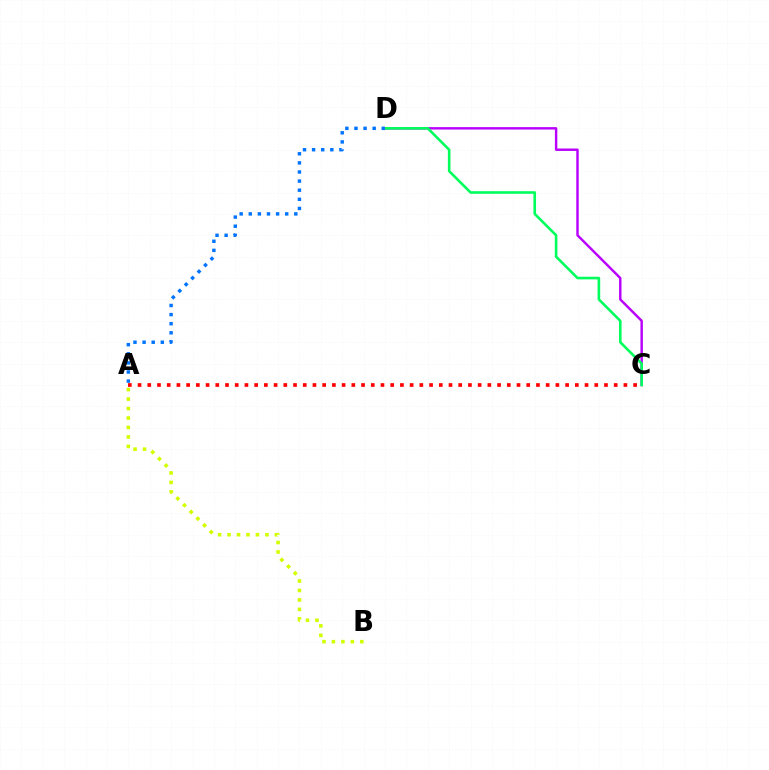{('C', 'D'): [{'color': '#b900ff', 'line_style': 'solid', 'thickness': 1.75}, {'color': '#00ff5c', 'line_style': 'solid', 'thickness': 1.88}], ('A', 'C'): [{'color': '#ff0000', 'line_style': 'dotted', 'thickness': 2.64}], ('A', 'D'): [{'color': '#0074ff', 'line_style': 'dotted', 'thickness': 2.47}], ('A', 'B'): [{'color': '#d1ff00', 'line_style': 'dotted', 'thickness': 2.57}]}